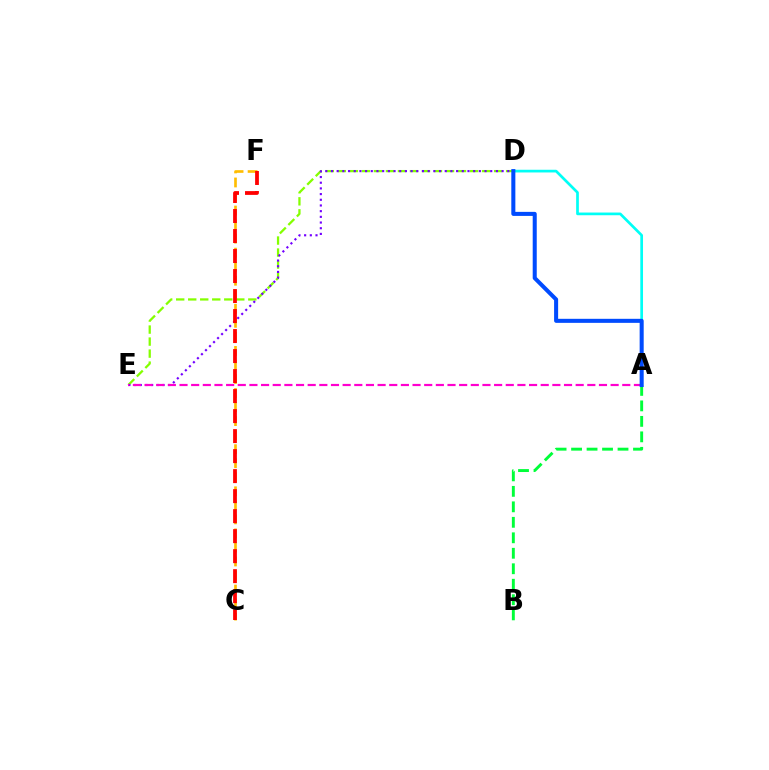{('D', 'E'): [{'color': '#84ff00', 'line_style': 'dashed', 'thickness': 1.63}, {'color': '#7200ff', 'line_style': 'dotted', 'thickness': 1.55}], ('A', 'D'): [{'color': '#00fff6', 'line_style': 'solid', 'thickness': 1.94}, {'color': '#004bff', 'line_style': 'solid', 'thickness': 2.91}], ('A', 'E'): [{'color': '#ff00cf', 'line_style': 'dashed', 'thickness': 1.58}], ('C', 'F'): [{'color': '#ffbd00', 'line_style': 'dashed', 'thickness': 1.91}, {'color': '#ff0000', 'line_style': 'dashed', 'thickness': 2.72}], ('A', 'B'): [{'color': '#00ff39', 'line_style': 'dashed', 'thickness': 2.1}]}